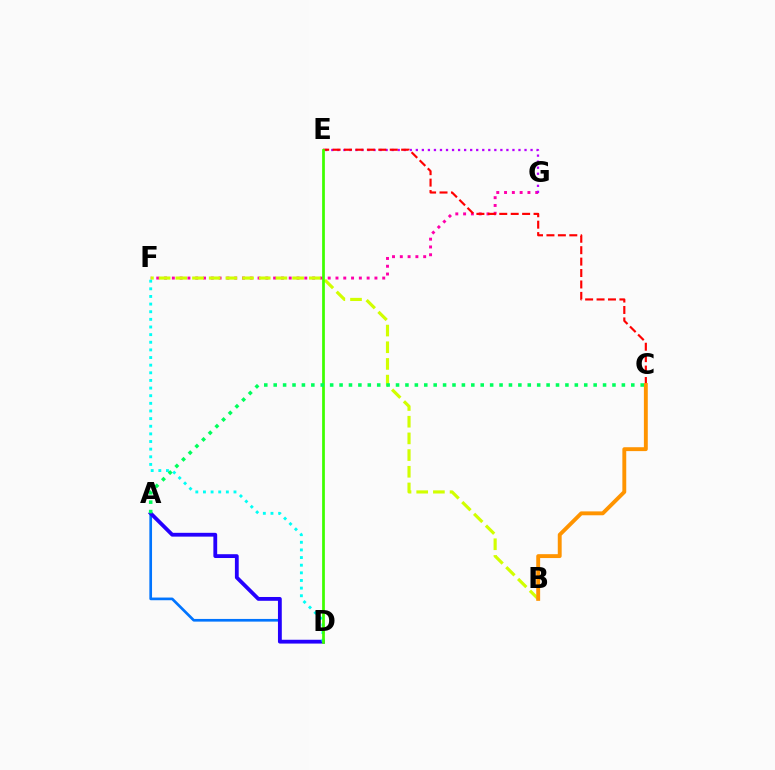{('F', 'G'): [{'color': '#ff00ac', 'line_style': 'dotted', 'thickness': 2.12}], ('A', 'D'): [{'color': '#0074ff', 'line_style': 'solid', 'thickness': 1.93}, {'color': '#2500ff', 'line_style': 'solid', 'thickness': 2.74}], ('E', 'G'): [{'color': '#b900ff', 'line_style': 'dotted', 'thickness': 1.64}], ('B', 'F'): [{'color': '#d1ff00', 'line_style': 'dashed', 'thickness': 2.27}], ('C', 'E'): [{'color': '#ff0000', 'line_style': 'dashed', 'thickness': 1.55}], ('B', 'C'): [{'color': '#ff9400', 'line_style': 'solid', 'thickness': 2.8}], ('D', 'F'): [{'color': '#00fff6', 'line_style': 'dotted', 'thickness': 2.07}], ('D', 'E'): [{'color': '#3dff00', 'line_style': 'solid', 'thickness': 1.98}], ('A', 'C'): [{'color': '#00ff5c', 'line_style': 'dotted', 'thickness': 2.56}]}